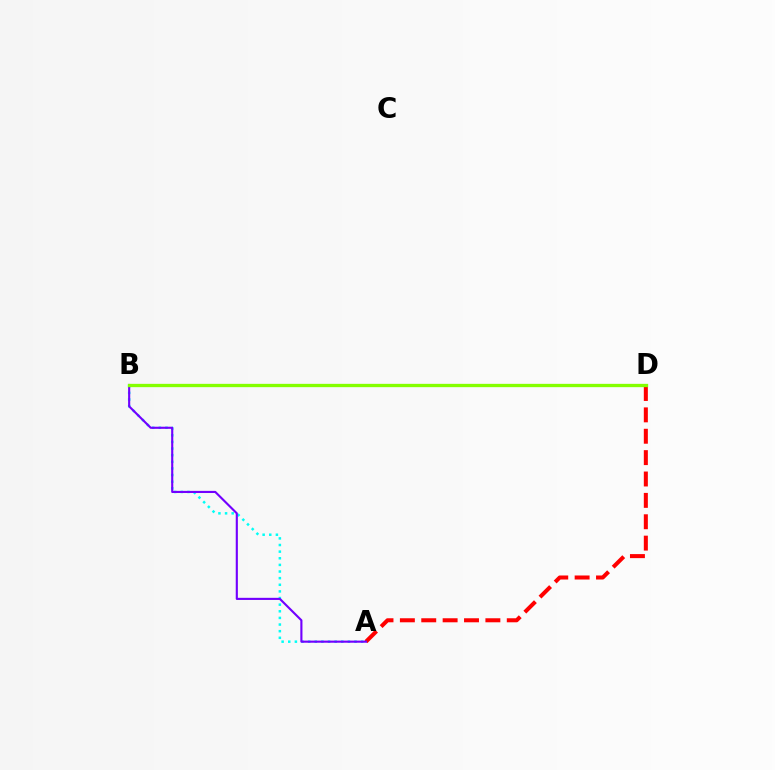{('A', 'D'): [{'color': '#ff0000', 'line_style': 'dashed', 'thickness': 2.9}], ('A', 'B'): [{'color': '#00fff6', 'line_style': 'dotted', 'thickness': 1.8}, {'color': '#7200ff', 'line_style': 'solid', 'thickness': 1.53}], ('B', 'D'): [{'color': '#84ff00', 'line_style': 'solid', 'thickness': 2.38}]}